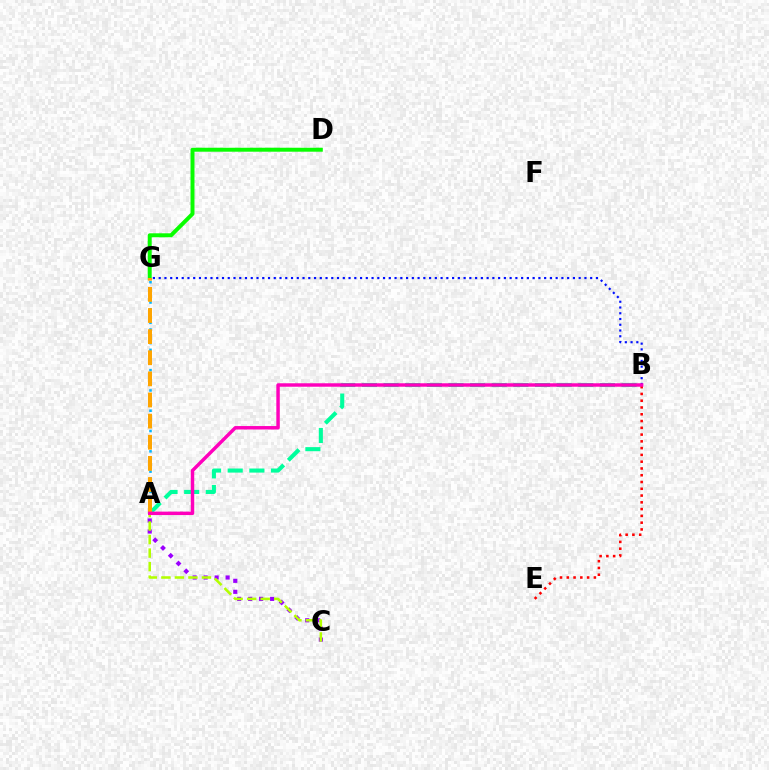{('D', 'G'): [{'color': '#08ff00', 'line_style': 'solid', 'thickness': 2.85}], ('B', 'G'): [{'color': '#0010ff', 'line_style': 'dotted', 'thickness': 1.56}], ('A', 'B'): [{'color': '#00ff9d', 'line_style': 'dashed', 'thickness': 2.94}, {'color': '#ff00bd', 'line_style': 'solid', 'thickness': 2.49}], ('B', 'E'): [{'color': '#ff0000', 'line_style': 'dotted', 'thickness': 1.84}], ('A', 'C'): [{'color': '#9b00ff', 'line_style': 'dotted', 'thickness': 2.98}, {'color': '#b3ff00', 'line_style': 'dashed', 'thickness': 1.84}], ('A', 'G'): [{'color': '#00b5ff', 'line_style': 'dotted', 'thickness': 1.84}, {'color': '#ffa500', 'line_style': 'dashed', 'thickness': 2.87}]}